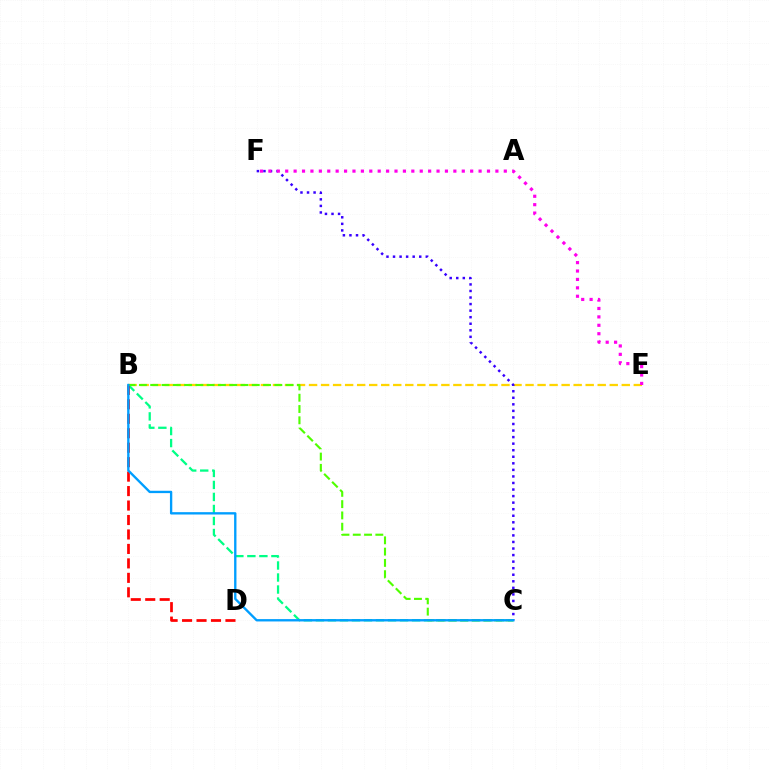{('B', 'E'): [{'color': '#ffd500', 'line_style': 'dashed', 'thickness': 1.63}], ('B', 'C'): [{'color': '#00ff86', 'line_style': 'dashed', 'thickness': 1.63}, {'color': '#4fff00', 'line_style': 'dashed', 'thickness': 1.53}, {'color': '#009eff', 'line_style': 'solid', 'thickness': 1.69}], ('B', 'D'): [{'color': '#ff0000', 'line_style': 'dashed', 'thickness': 1.96}], ('C', 'F'): [{'color': '#3700ff', 'line_style': 'dotted', 'thickness': 1.78}], ('E', 'F'): [{'color': '#ff00ed', 'line_style': 'dotted', 'thickness': 2.28}]}